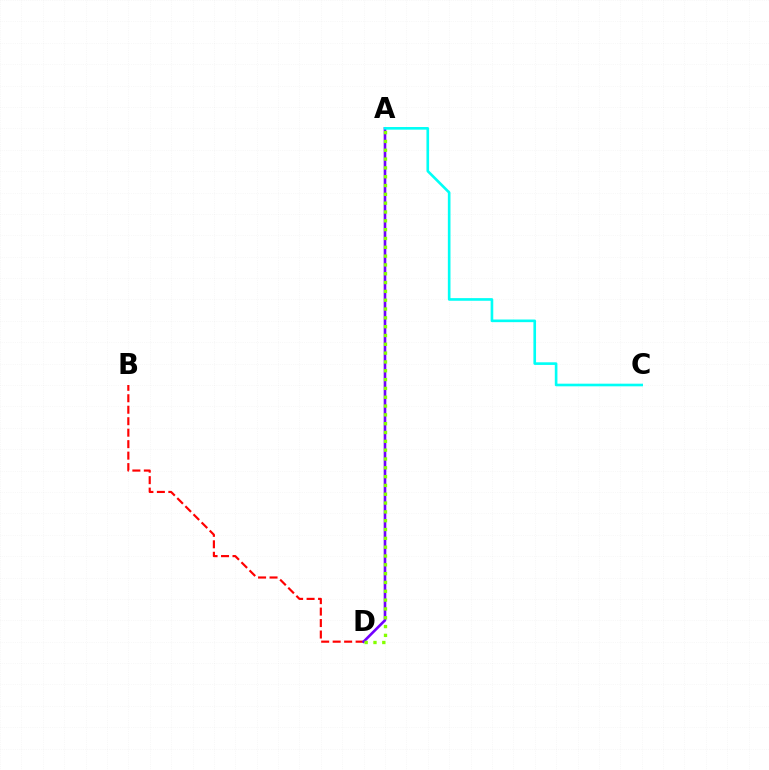{('B', 'D'): [{'color': '#ff0000', 'line_style': 'dashed', 'thickness': 1.56}], ('A', 'D'): [{'color': '#7200ff', 'line_style': 'solid', 'thickness': 1.89}, {'color': '#84ff00', 'line_style': 'dotted', 'thickness': 2.4}], ('A', 'C'): [{'color': '#00fff6', 'line_style': 'solid', 'thickness': 1.9}]}